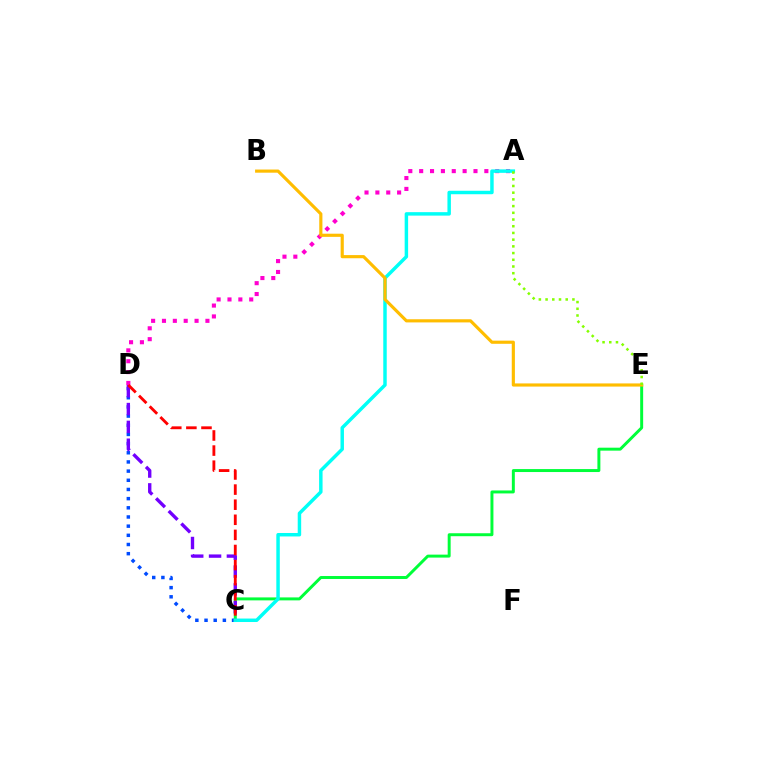{('A', 'D'): [{'color': '#ff00cf', 'line_style': 'dotted', 'thickness': 2.95}], ('C', 'D'): [{'color': '#004bff', 'line_style': 'dotted', 'thickness': 2.49}, {'color': '#7200ff', 'line_style': 'dashed', 'thickness': 2.42}, {'color': '#ff0000', 'line_style': 'dashed', 'thickness': 2.05}], ('C', 'E'): [{'color': '#00ff39', 'line_style': 'solid', 'thickness': 2.13}], ('A', 'C'): [{'color': '#00fff6', 'line_style': 'solid', 'thickness': 2.49}], ('B', 'E'): [{'color': '#ffbd00', 'line_style': 'solid', 'thickness': 2.27}], ('A', 'E'): [{'color': '#84ff00', 'line_style': 'dotted', 'thickness': 1.82}]}